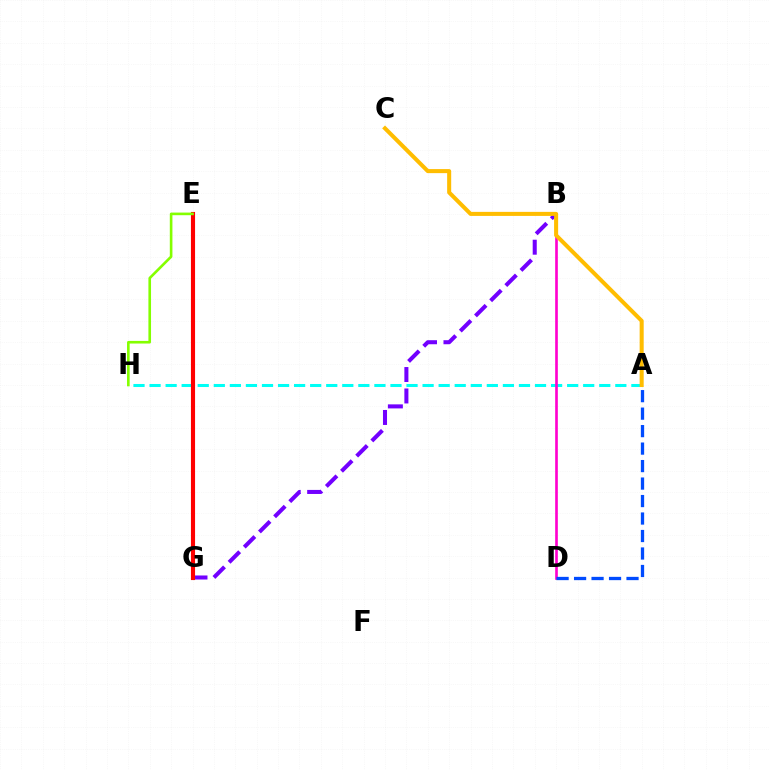{('B', 'G'): [{'color': '#7200ff', 'line_style': 'dashed', 'thickness': 2.91}], ('A', 'H'): [{'color': '#00fff6', 'line_style': 'dashed', 'thickness': 2.18}], ('E', 'G'): [{'color': '#00ff39', 'line_style': 'dashed', 'thickness': 2.16}, {'color': '#ff0000', 'line_style': 'solid', 'thickness': 2.96}], ('B', 'D'): [{'color': '#ff00cf', 'line_style': 'solid', 'thickness': 1.91}], ('A', 'D'): [{'color': '#004bff', 'line_style': 'dashed', 'thickness': 2.38}], ('E', 'H'): [{'color': '#84ff00', 'line_style': 'solid', 'thickness': 1.89}], ('A', 'C'): [{'color': '#ffbd00', 'line_style': 'solid', 'thickness': 2.91}]}